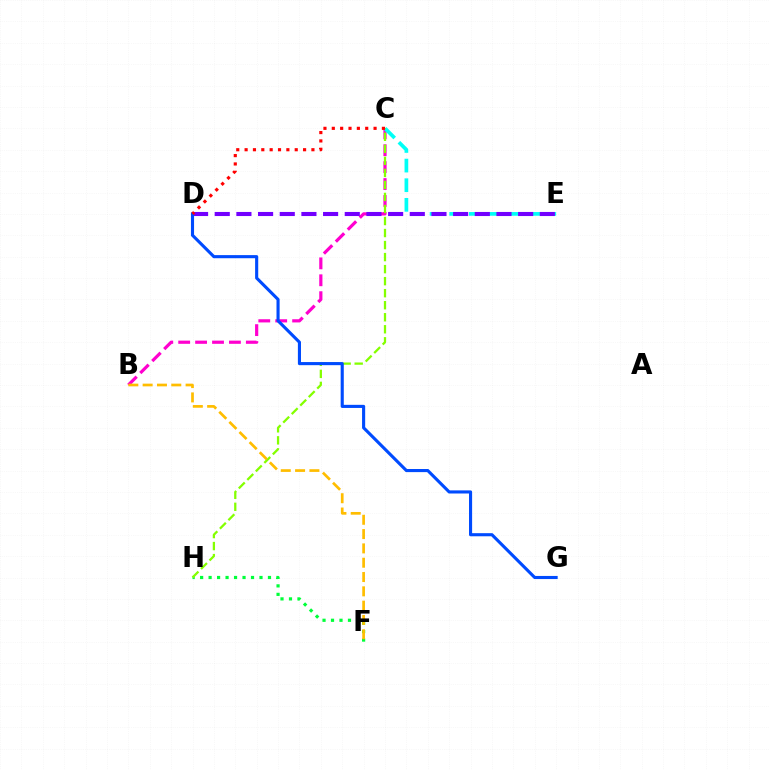{('B', 'C'): [{'color': '#ff00cf', 'line_style': 'dashed', 'thickness': 2.3}], ('F', 'H'): [{'color': '#00ff39', 'line_style': 'dotted', 'thickness': 2.3}], ('C', 'E'): [{'color': '#00fff6', 'line_style': 'dashed', 'thickness': 2.67}], ('C', 'H'): [{'color': '#84ff00', 'line_style': 'dashed', 'thickness': 1.63}], ('D', 'E'): [{'color': '#7200ff', 'line_style': 'dashed', 'thickness': 2.94}], ('B', 'F'): [{'color': '#ffbd00', 'line_style': 'dashed', 'thickness': 1.94}], ('D', 'G'): [{'color': '#004bff', 'line_style': 'solid', 'thickness': 2.24}], ('C', 'D'): [{'color': '#ff0000', 'line_style': 'dotted', 'thickness': 2.27}]}